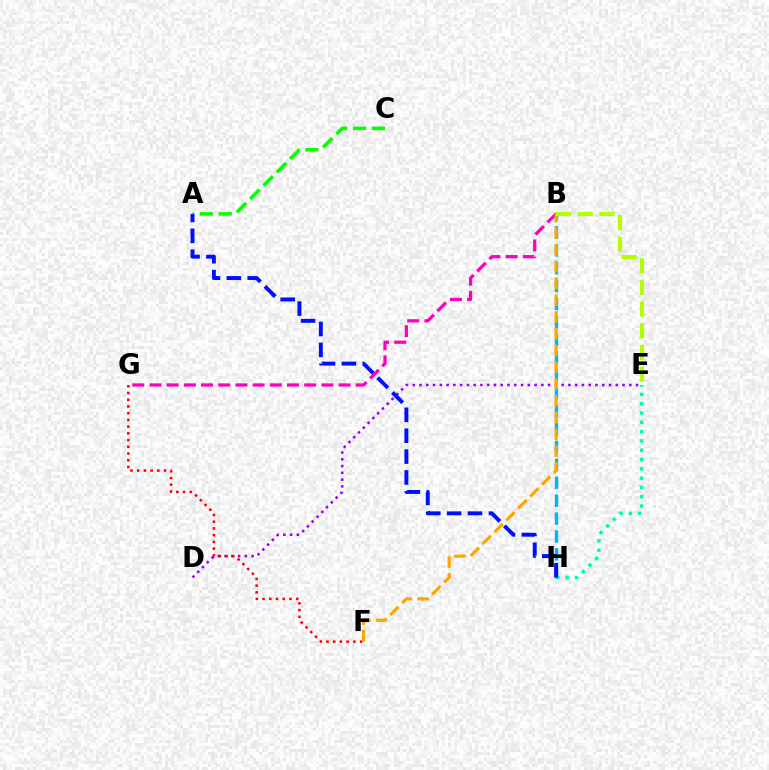{('E', 'H'): [{'color': '#00ff9d', 'line_style': 'dotted', 'thickness': 2.53}], ('D', 'E'): [{'color': '#9b00ff', 'line_style': 'dotted', 'thickness': 1.84}], ('B', 'H'): [{'color': '#00b5ff', 'line_style': 'dashed', 'thickness': 2.43}], ('A', 'C'): [{'color': '#08ff00', 'line_style': 'dashed', 'thickness': 2.56}], ('B', 'G'): [{'color': '#ff00bd', 'line_style': 'dashed', 'thickness': 2.33}], ('F', 'G'): [{'color': '#ff0000', 'line_style': 'dotted', 'thickness': 1.83}], ('A', 'H'): [{'color': '#0010ff', 'line_style': 'dashed', 'thickness': 2.84}], ('B', 'F'): [{'color': '#ffa500', 'line_style': 'dashed', 'thickness': 2.28}], ('B', 'E'): [{'color': '#b3ff00', 'line_style': 'dashed', 'thickness': 2.95}]}